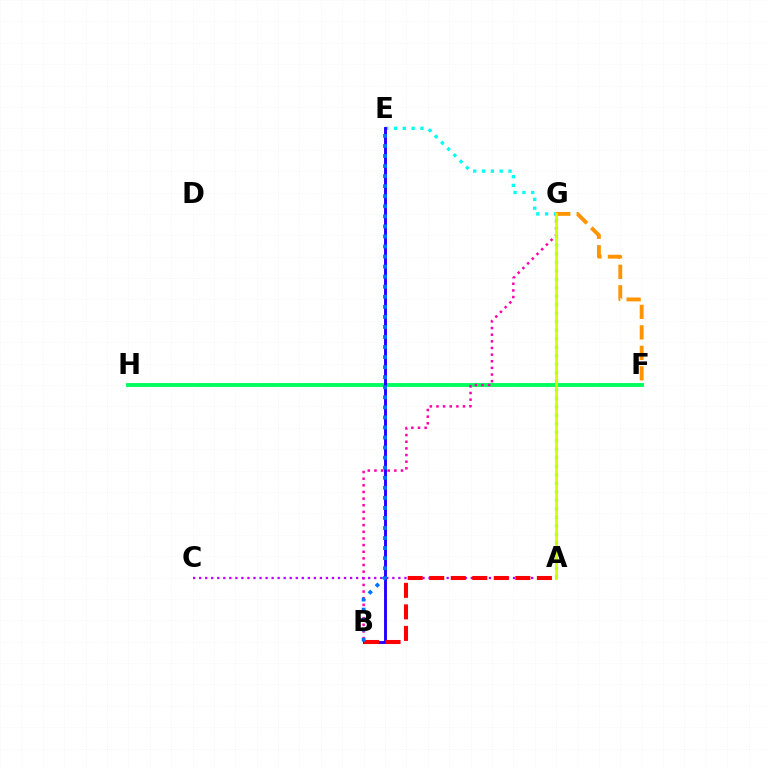{('E', 'G'): [{'color': '#00fff6', 'line_style': 'dotted', 'thickness': 2.4}], ('F', 'H'): [{'color': '#00ff5c', 'line_style': 'solid', 'thickness': 2.78}], ('A', 'G'): [{'color': '#3dff00', 'line_style': 'dotted', 'thickness': 2.31}, {'color': '#d1ff00', 'line_style': 'solid', 'thickness': 1.99}], ('B', 'E'): [{'color': '#2500ff', 'line_style': 'solid', 'thickness': 2.09}, {'color': '#0074ff', 'line_style': 'dotted', 'thickness': 2.73}], ('B', 'G'): [{'color': '#ff00ac', 'line_style': 'dotted', 'thickness': 1.8}], ('F', 'G'): [{'color': '#ff9400', 'line_style': 'dashed', 'thickness': 2.78}], ('A', 'C'): [{'color': '#b900ff', 'line_style': 'dotted', 'thickness': 1.64}], ('A', 'B'): [{'color': '#ff0000', 'line_style': 'dashed', 'thickness': 2.93}]}